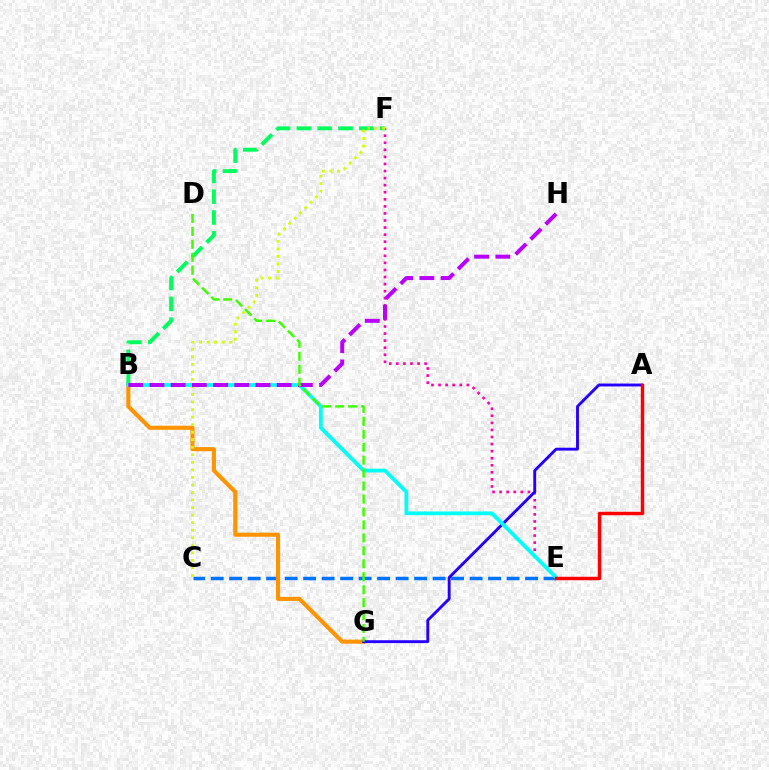{('C', 'E'): [{'color': '#0074ff', 'line_style': 'dashed', 'thickness': 2.51}], ('B', 'G'): [{'color': '#ff9400', 'line_style': 'solid', 'thickness': 2.95}], ('E', 'F'): [{'color': '#ff00ac', 'line_style': 'dotted', 'thickness': 1.92}], ('B', 'F'): [{'color': '#00ff5c', 'line_style': 'dashed', 'thickness': 2.83}], ('A', 'G'): [{'color': '#2500ff', 'line_style': 'solid', 'thickness': 2.07}], ('B', 'E'): [{'color': '#00fff6', 'line_style': 'solid', 'thickness': 2.72}], ('A', 'E'): [{'color': '#ff0000', 'line_style': 'solid', 'thickness': 2.48}], ('C', 'F'): [{'color': '#d1ff00', 'line_style': 'dotted', 'thickness': 2.05}], ('B', 'H'): [{'color': '#b900ff', 'line_style': 'dashed', 'thickness': 2.88}], ('D', 'G'): [{'color': '#3dff00', 'line_style': 'dashed', 'thickness': 1.76}]}